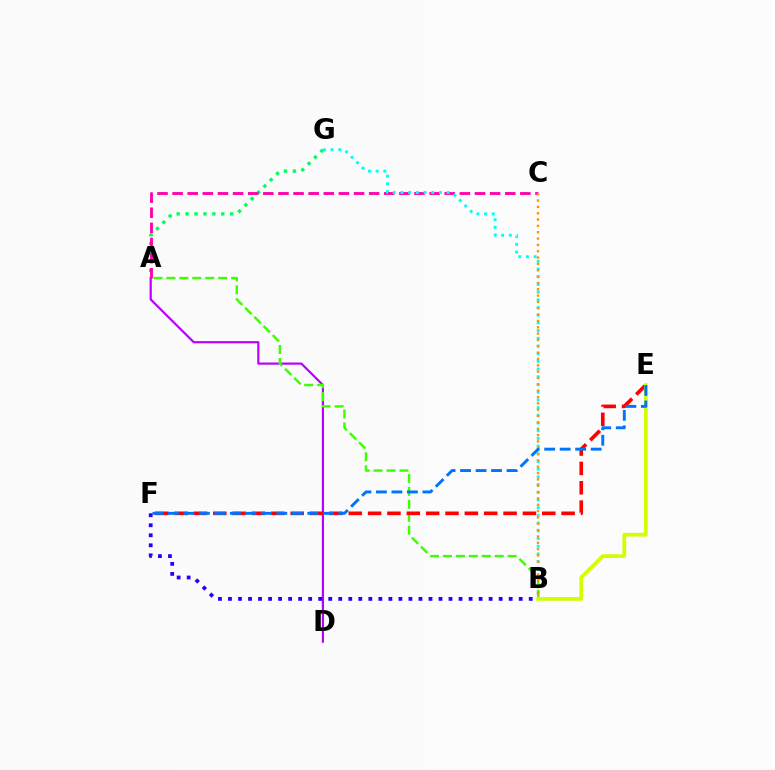{('A', 'D'): [{'color': '#b900ff', 'line_style': 'solid', 'thickness': 1.58}], ('A', 'G'): [{'color': '#00ff5c', 'line_style': 'dotted', 'thickness': 2.42}], ('A', 'C'): [{'color': '#ff00ac', 'line_style': 'dashed', 'thickness': 2.05}], ('B', 'G'): [{'color': '#00fff6', 'line_style': 'dotted', 'thickness': 2.09}], ('A', 'B'): [{'color': '#3dff00', 'line_style': 'dashed', 'thickness': 1.76}], ('B', 'C'): [{'color': '#ff9400', 'line_style': 'dotted', 'thickness': 1.72}], ('E', 'F'): [{'color': '#ff0000', 'line_style': 'dashed', 'thickness': 2.63}, {'color': '#0074ff', 'line_style': 'dashed', 'thickness': 2.1}], ('B', 'E'): [{'color': '#d1ff00', 'line_style': 'solid', 'thickness': 2.7}], ('B', 'F'): [{'color': '#2500ff', 'line_style': 'dotted', 'thickness': 2.72}]}